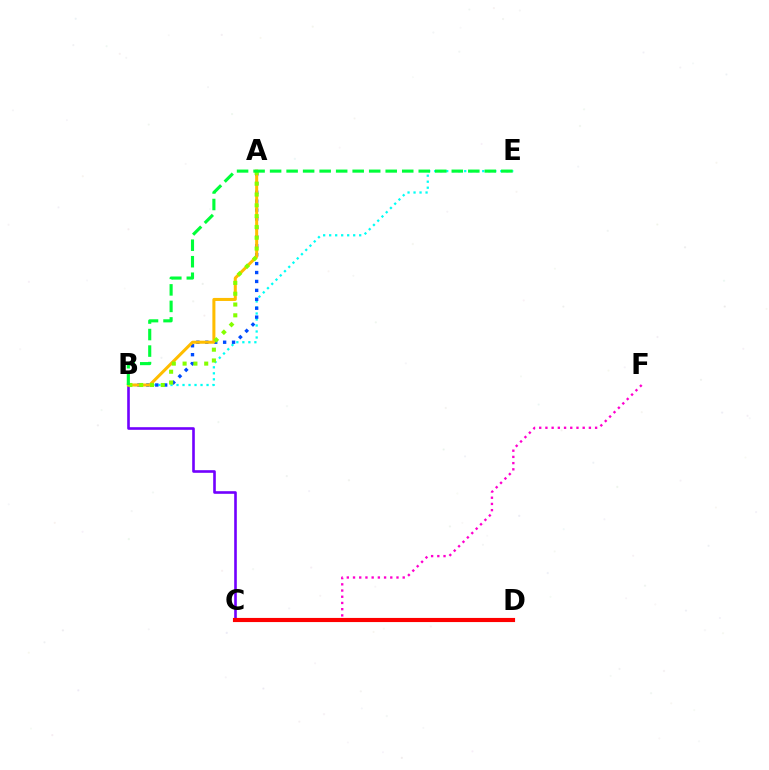{('B', 'E'): [{'color': '#00fff6', 'line_style': 'dotted', 'thickness': 1.63}, {'color': '#00ff39', 'line_style': 'dashed', 'thickness': 2.24}], ('A', 'B'): [{'color': '#004bff', 'line_style': 'dotted', 'thickness': 2.42}, {'color': '#ffbd00', 'line_style': 'solid', 'thickness': 2.18}, {'color': '#84ff00', 'line_style': 'dotted', 'thickness': 2.94}], ('B', 'C'): [{'color': '#7200ff', 'line_style': 'solid', 'thickness': 1.88}], ('C', 'F'): [{'color': '#ff00cf', 'line_style': 'dotted', 'thickness': 1.69}], ('C', 'D'): [{'color': '#ff0000', 'line_style': 'solid', 'thickness': 2.98}]}